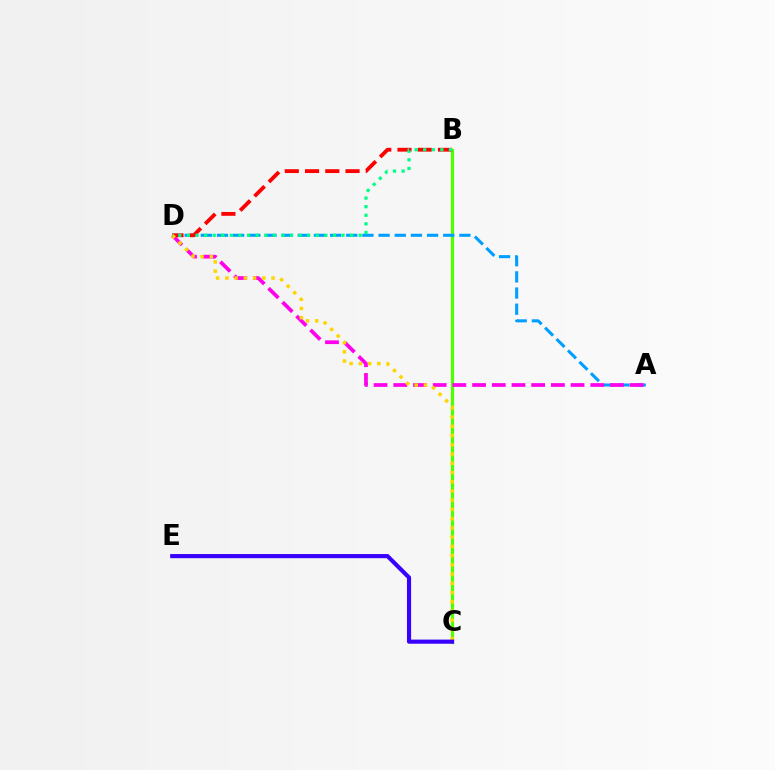{('B', 'C'): [{'color': '#4fff00', 'line_style': 'solid', 'thickness': 2.29}], ('A', 'D'): [{'color': '#009eff', 'line_style': 'dashed', 'thickness': 2.2}, {'color': '#ff00ed', 'line_style': 'dashed', 'thickness': 2.68}], ('B', 'D'): [{'color': '#ff0000', 'line_style': 'dashed', 'thickness': 2.75}, {'color': '#00ff86', 'line_style': 'dotted', 'thickness': 2.33}], ('C', 'D'): [{'color': '#ffd500', 'line_style': 'dotted', 'thickness': 2.51}], ('C', 'E'): [{'color': '#3700ff', 'line_style': 'solid', 'thickness': 2.97}]}